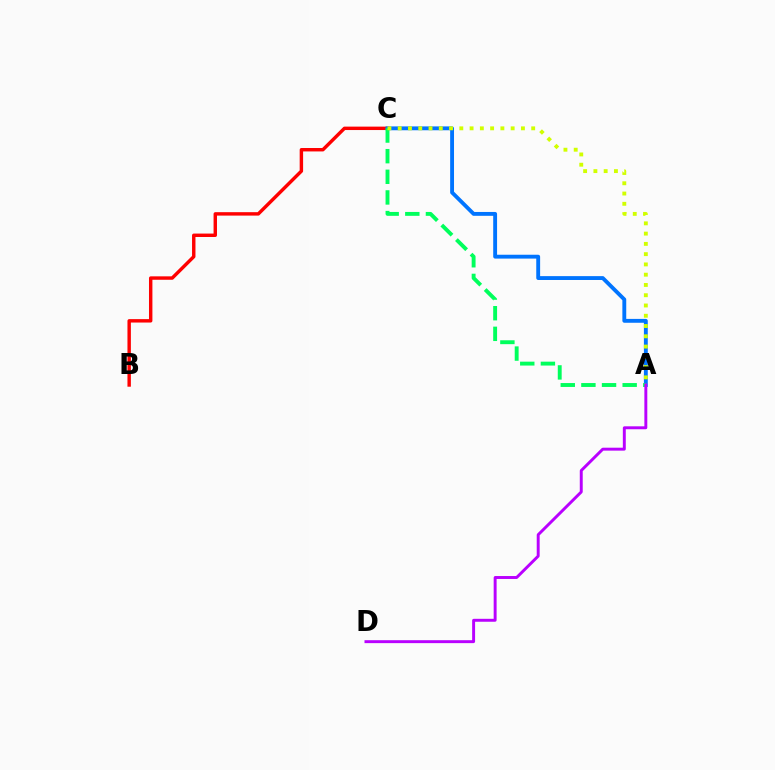{('B', 'C'): [{'color': '#ff0000', 'line_style': 'solid', 'thickness': 2.46}], ('A', 'C'): [{'color': '#0074ff', 'line_style': 'solid', 'thickness': 2.78}, {'color': '#00ff5c', 'line_style': 'dashed', 'thickness': 2.8}, {'color': '#d1ff00', 'line_style': 'dotted', 'thickness': 2.79}], ('A', 'D'): [{'color': '#b900ff', 'line_style': 'solid', 'thickness': 2.11}]}